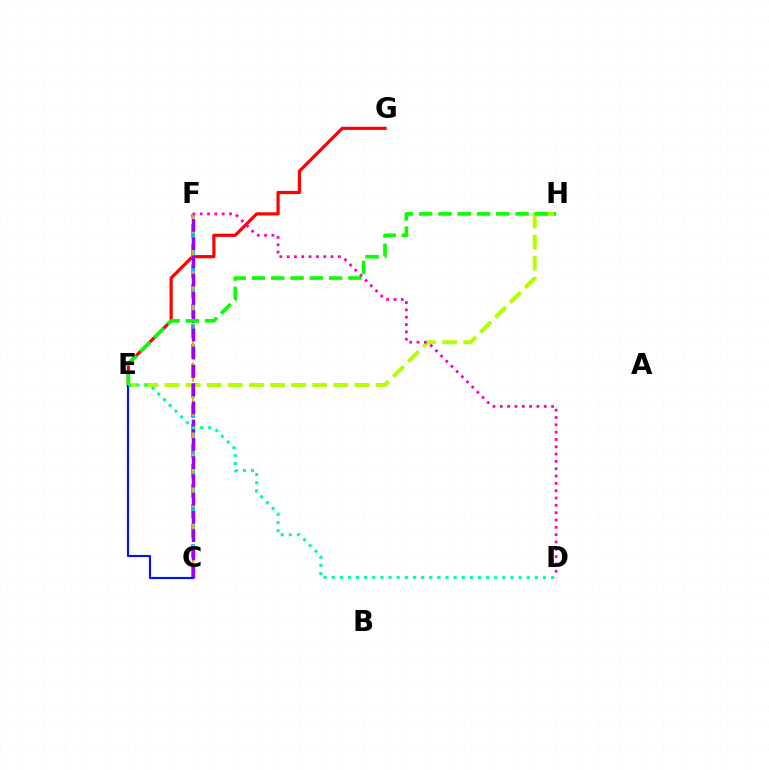{('E', 'H'): [{'color': '#b3ff00', 'line_style': 'dashed', 'thickness': 2.87}, {'color': '#08ff00', 'line_style': 'dashed', 'thickness': 2.62}], ('E', 'G'): [{'color': '#ff0000', 'line_style': 'solid', 'thickness': 2.3}], ('C', 'F'): [{'color': '#00b5ff', 'line_style': 'dashed', 'thickness': 2.72}, {'color': '#ffa500', 'line_style': 'dashed', 'thickness': 1.55}, {'color': '#9b00ff', 'line_style': 'dashed', 'thickness': 2.48}], ('C', 'E'): [{'color': '#0010ff', 'line_style': 'solid', 'thickness': 1.54}], ('D', 'E'): [{'color': '#00ff9d', 'line_style': 'dotted', 'thickness': 2.21}], ('D', 'F'): [{'color': '#ff00bd', 'line_style': 'dotted', 'thickness': 1.99}]}